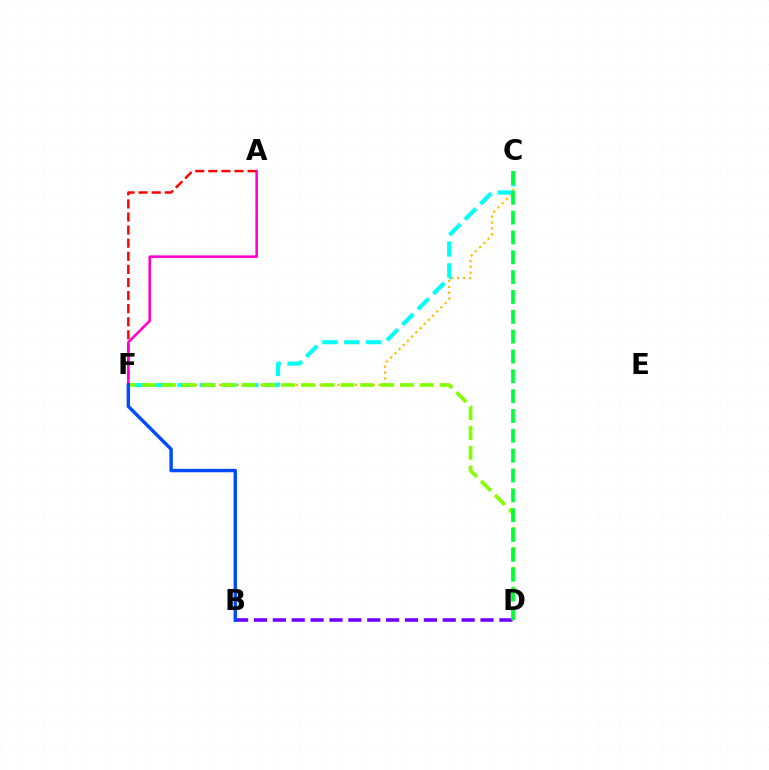{('C', 'F'): [{'color': '#ffbd00', 'line_style': 'dotted', 'thickness': 1.61}, {'color': '#00fff6', 'line_style': 'dashed', 'thickness': 2.97}], ('D', 'F'): [{'color': '#84ff00', 'line_style': 'dashed', 'thickness': 2.69}], ('B', 'D'): [{'color': '#7200ff', 'line_style': 'dashed', 'thickness': 2.56}], ('A', 'F'): [{'color': '#ff0000', 'line_style': 'dashed', 'thickness': 1.78}, {'color': '#ff00cf', 'line_style': 'solid', 'thickness': 1.85}], ('C', 'D'): [{'color': '#00ff39', 'line_style': 'dashed', 'thickness': 2.69}], ('B', 'F'): [{'color': '#004bff', 'line_style': 'solid', 'thickness': 2.46}]}